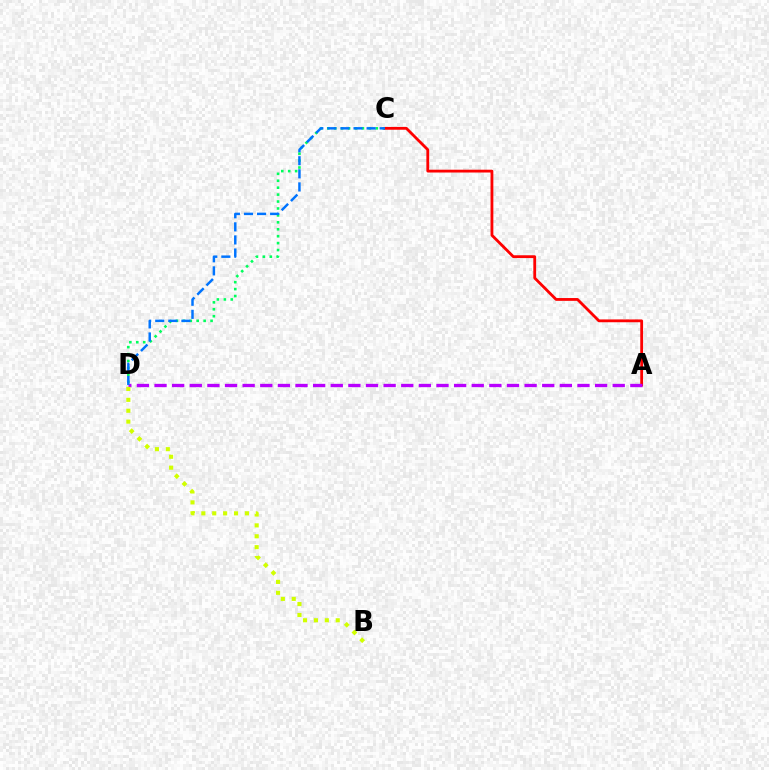{('C', 'D'): [{'color': '#00ff5c', 'line_style': 'dotted', 'thickness': 1.88}, {'color': '#0074ff', 'line_style': 'dashed', 'thickness': 1.78}], ('A', 'C'): [{'color': '#ff0000', 'line_style': 'solid', 'thickness': 2.02}], ('A', 'D'): [{'color': '#b900ff', 'line_style': 'dashed', 'thickness': 2.39}], ('B', 'D'): [{'color': '#d1ff00', 'line_style': 'dotted', 'thickness': 2.96}]}